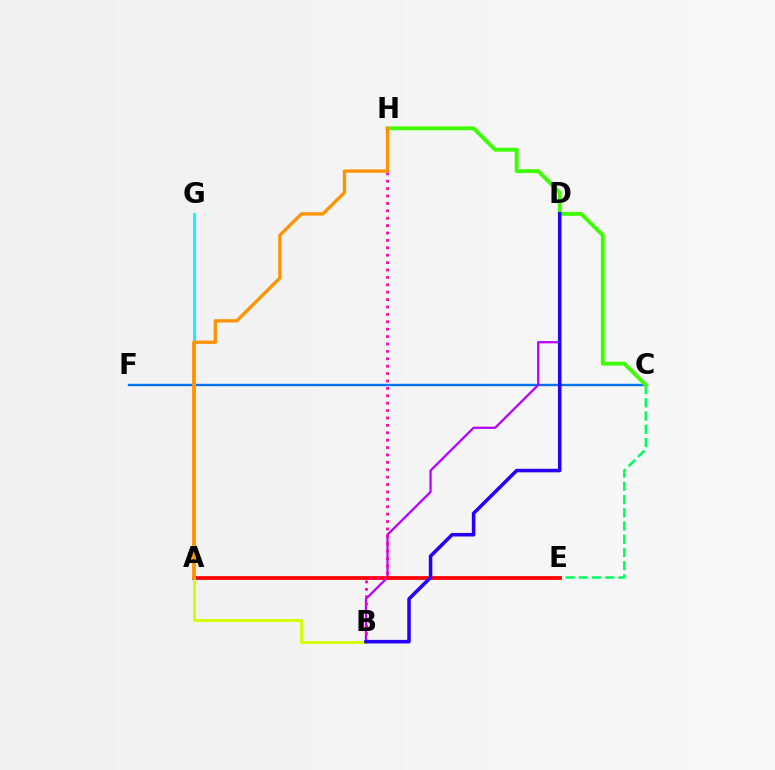{('A', 'B'): [{'color': '#d1ff00', 'line_style': 'solid', 'thickness': 2.07}], ('C', 'E'): [{'color': '#00ff5c', 'line_style': 'dashed', 'thickness': 1.8}], ('C', 'F'): [{'color': '#0074ff', 'line_style': 'solid', 'thickness': 1.7}], ('C', 'H'): [{'color': '#3dff00', 'line_style': 'solid', 'thickness': 2.79}], ('B', 'D'): [{'color': '#b900ff', 'line_style': 'solid', 'thickness': 1.63}, {'color': '#2500ff', 'line_style': 'solid', 'thickness': 2.55}], ('A', 'E'): [{'color': '#ff0000', 'line_style': 'solid', 'thickness': 2.7}], ('B', 'H'): [{'color': '#ff00ac', 'line_style': 'dotted', 'thickness': 2.01}], ('A', 'G'): [{'color': '#00fff6', 'line_style': 'solid', 'thickness': 2.15}], ('A', 'H'): [{'color': '#ff9400', 'line_style': 'solid', 'thickness': 2.4}]}